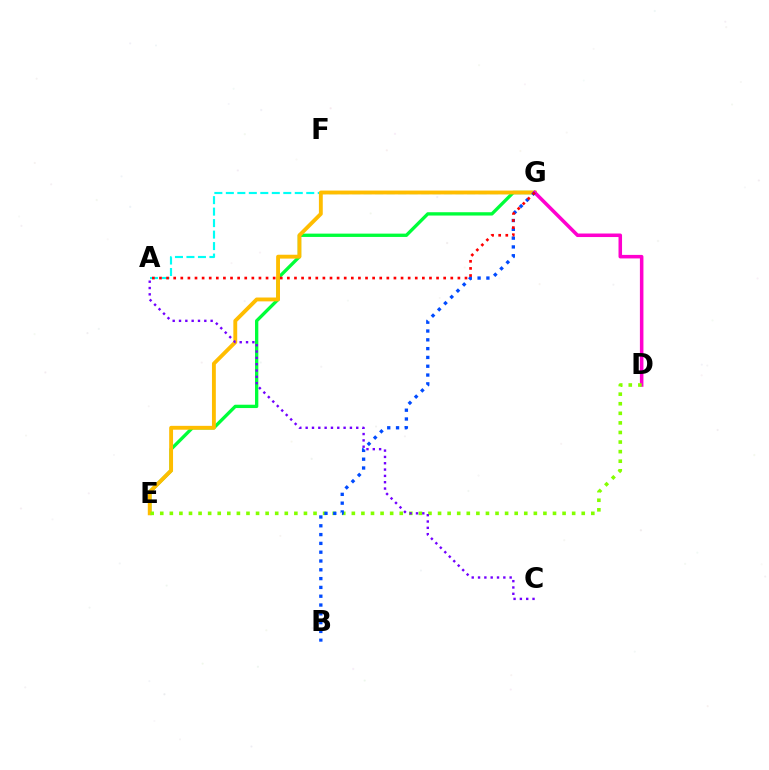{('A', 'G'): [{'color': '#00fff6', 'line_style': 'dashed', 'thickness': 1.56}, {'color': '#ff0000', 'line_style': 'dotted', 'thickness': 1.93}], ('E', 'G'): [{'color': '#00ff39', 'line_style': 'solid', 'thickness': 2.39}, {'color': '#ffbd00', 'line_style': 'solid', 'thickness': 2.78}], ('D', 'G'): [{'color': '#ff00cf', 'line_style': 'solid', 'thickness': 2.54}], ('D', 'E'): [{'color': '#84ff00', 'line_style': 'dotted', 'thickness': 2.6}], ('A', 'C'): [{'color': '#7200ff', 'line_style': 'dotted', 'thickness': 1.72}], ('B', 'G'): [{'color': '#004bff', 'line_style': 'dotted', 'thickness': 2.39}]}